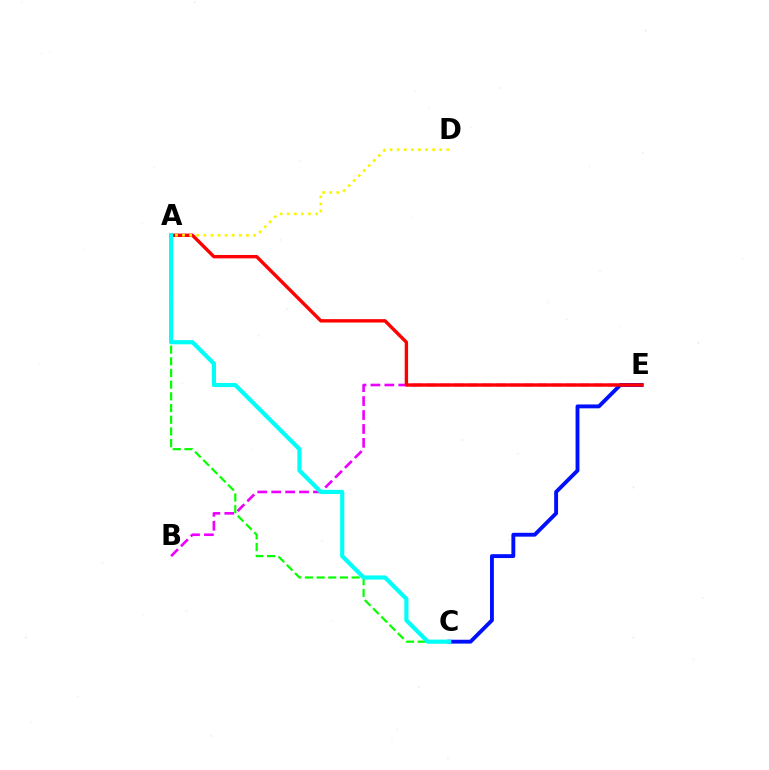{('B', 'E'): [{'color': '#ee00ff', 'line_style': 'dashed', 'thickness': 1.89}], ('C', 'E'): [{'color': '#0010ff', 'line_style': 'solid', 'thickness': 2.79}], ('A', 'E'): [{'color': '#ff0000', 'line_style': 'solid', 'thickness': 2.44}], ('A', 'C'): [{'color': '#08ff00', 'line_style': 'dashed', 'thickness': 1.59}, {'color': '#00fff6', 'line_style': 'solid', 'thickness': 2.99}], ('A', 'D'): [{'color': '#fcf500', 'line_style': 'dotted', 'thickness': 1.93}]}